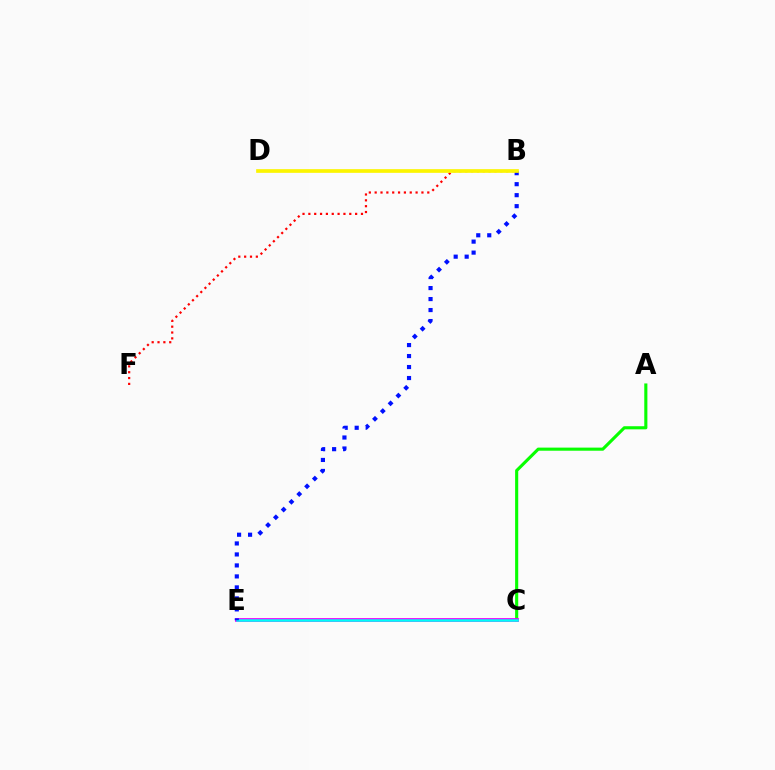{('B', 'F'): [{'color': '#ff0000', 'line_style': 'dotted', 'thickness': 1.59}], ('A', 'C'): [{'color': '#08ff00', 'line_style': 'solid', 'thickness': 2.24}], ('C', 'E'): [{'color': '#ee00ff', 'line_style': 'solid', 'thickness': 2.72}, {'color': '#00fff6', 'line_style': 'solid', 'thickness': 1.81}], ('B', 'E'): [{'color': '#0010ff', 'line_style': 'dotted', 'thickness': 2.99}], ('B', 'D'): [{'color': '#fcf500', 'line_style': 'solid', 'thickness': 2.65}]}